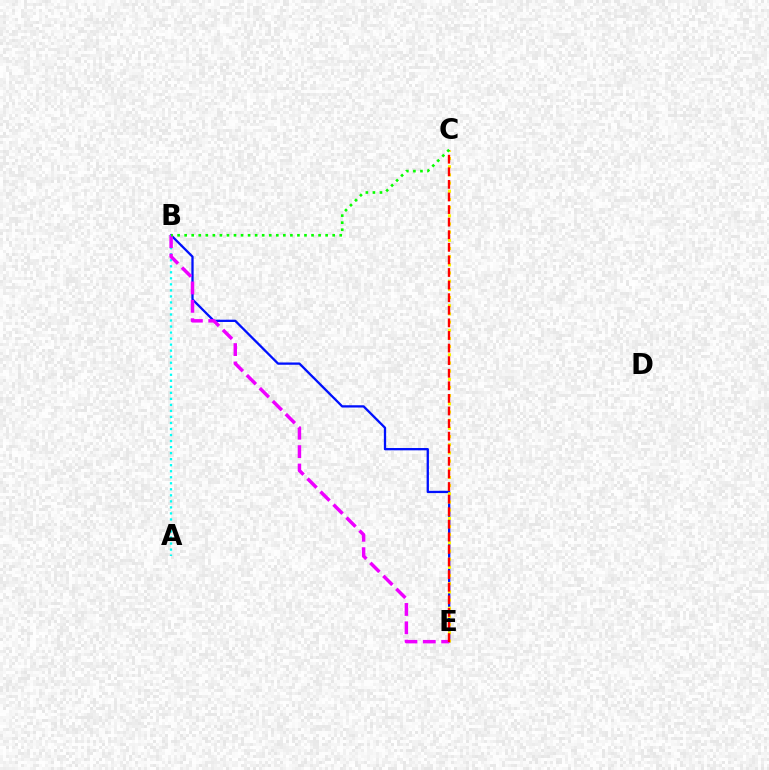{('B', 'E'): [{'color': '#0010ff', 'line_style': 'solid', 'thickness': 1.65}, {'color': '#ee00ff', 'line_style': 'dashed', 'thickness': 2.5}], ('A', 'B'): [{'color': '#00fff6', 'line_style': 'dotted', 'thickness': 1.64}], ('C', 'E'): [{'color': '#fcf500', 'line_style': 'dotted', 'thickness': 2.22}, {'color': '#ff0000', 'line_style': 'dashed', 'thickness': 1.71}], ('B', 'C'): [{'color': '#08ff00', 'line_style': 'dotted', 'thickness': 1.92}]}